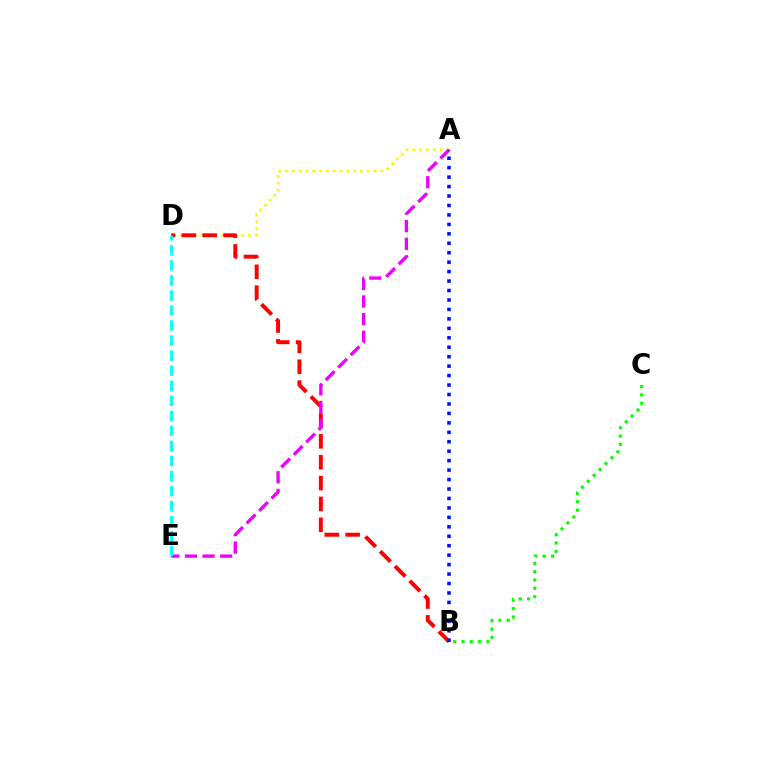{('B', 'C'): [{'color': '#08ff00', 'line_style': 'dotted', 'thickness': 2.27}], ('A', 'D'): [{'color': '#fcf500', 'line_style': 'dotted', 'thickness': 1.85}], ('B', 'D'): [{'color': '#ff0000', 'line_style': 'dashed', 'thickness': 2.83}], ('A', 'E'): [{'color': '#ee00ff', 'line_style': 'dashed', 'thickness': 2.39}], ('D', 'E'): [{'color': '#00fff6', 'line_style': 'dashed', 'thickness': 2.04}], ('A', 'B'): [{'color': '#0010ff', 'line_style': 'dotted', 'thickness': 2.57}]}